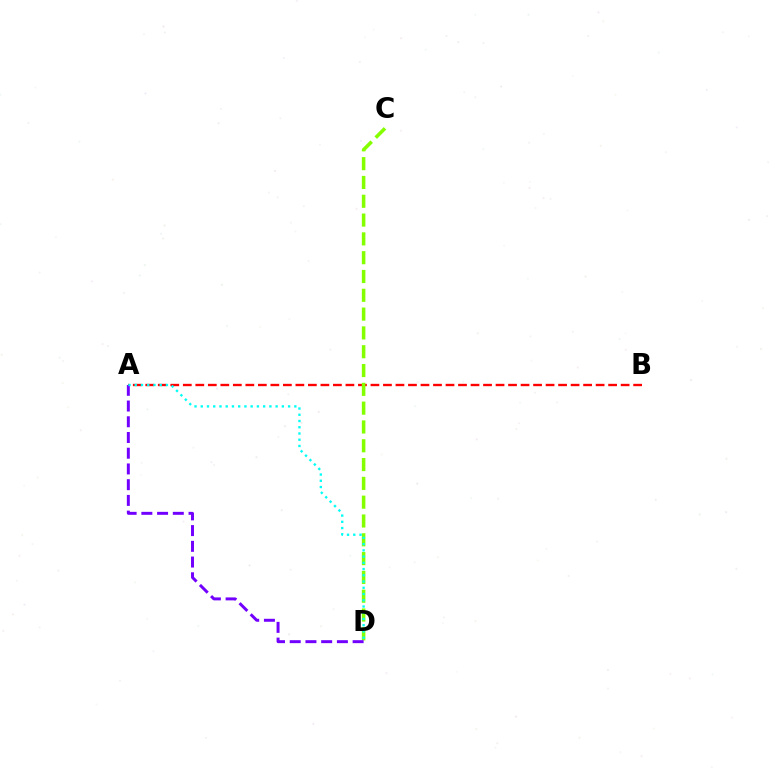{('A', 'B'): [{'color': '#ff0000', 'line_style': 'dashed', 'thickness': 1.7}], ('C', 'D'): [{'color': '#84ff00', 'line_style': 'dashed', 'thickness': 2.55}], ('A', 'D'): [{'color': '#7200ff', 'line_style': 'dashed', 'thickness': 2.14}, {'color': '#00fff6', 'line_style': 'dotted', 'thickness': 1.7}]}